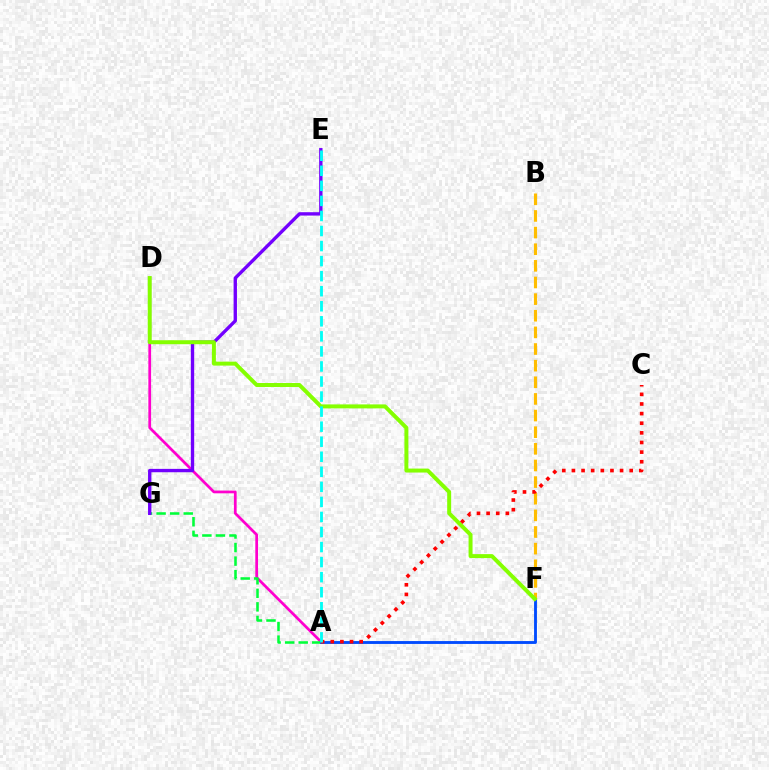{('A', 'D'): [{'color': '#ff00cf', 'line_style': 'solid', 'thickness': 1.97}], ('A', 'G'): [{'color': '#00ff39', 'line_style': 'dashed', 'thickness': 1.84}], ('E', 'G'): [{'color': '#7200ff', 'line_style': 'solid', 'thickness': 2.42}], ('A', 'F'): [{'color': '#004bff', 'line_style': 'solid', 'thickness': 2.06}], ('B', 'F'): [{'color': '#ffbd00', 'line_style': 'dashed', 'thickness': 2.26}], ('D', 'F'): [{'color': '#84ff00', 'line_style': 'solid', 'thickness': 2.86}], ('A', 'C'): [{'color': '#ff0000', 'line_style': 'dotted', 'thickness': 2.62}], ('A', 'E'): [{'color': '#00fff6', 'line_style': 'dashed', 'thickness': 2.04}]}